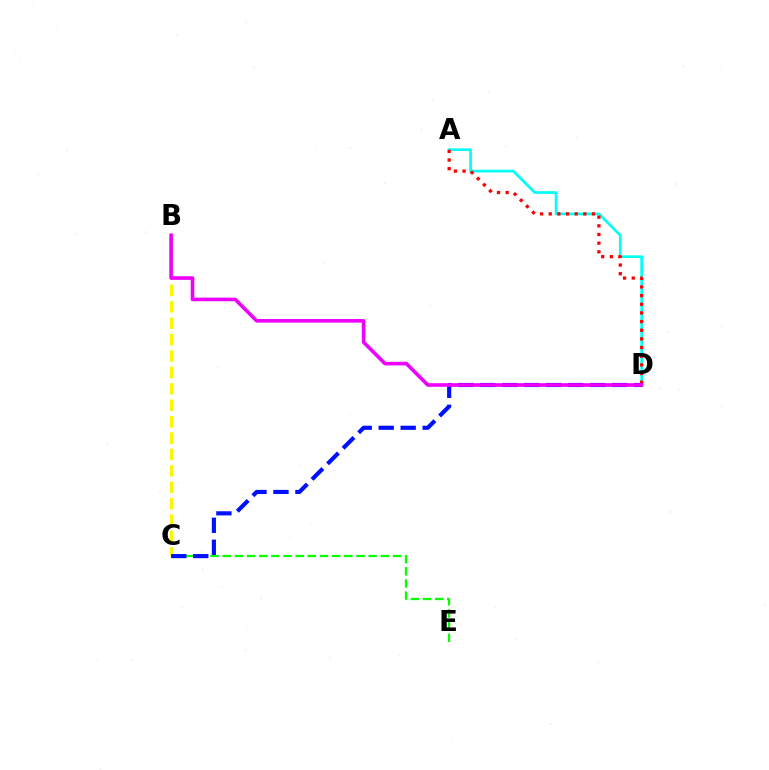{('C', 'E'): [{'color': '#08ff00', 'line_style': 'dashed', 'thickness': 1.65}], ('A', 'D'): [{'color': '#00fff6', 'line_style': 'solid', 'thickness': 1.94}, {'color': '#ff0000', 'line_style': 'dotted', 'thickness': 2.35}], ('B', 'C'): [{'color': '#fcf500', 'line_style': 'dashed', 'thickness': 2.23}], ('C', 'D'): [{'color': '#0010ff', 'line_style': 'dashed', 'thickness': 2.99}], ('B', 'D'): [{'color': '#ee00ff', 'line_style': 'solid', 'thickness': 2.6}]}